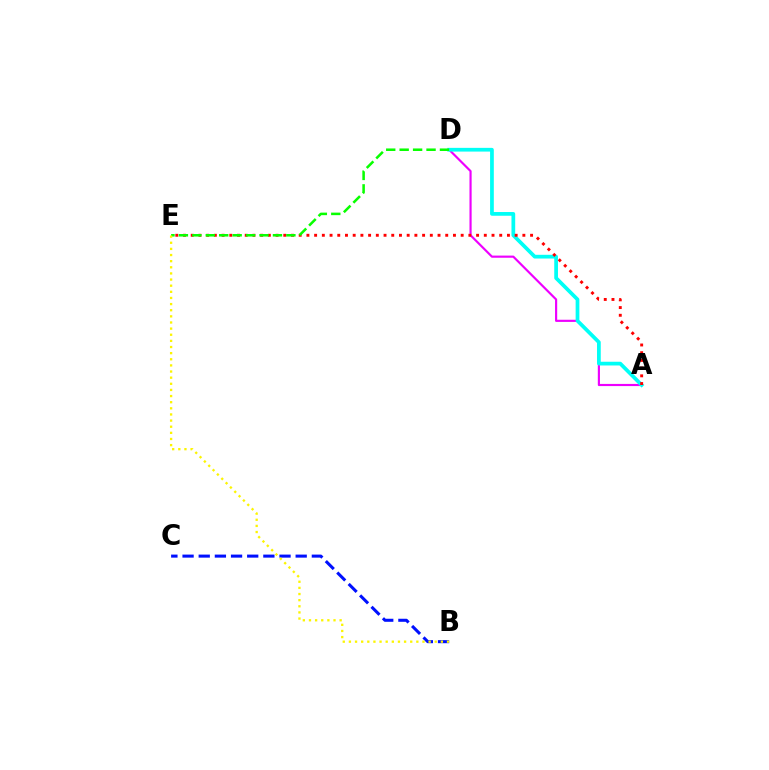{('B', 'C'): [{'color': '#0010ff', 'line_style': 'dashed', 'thickness': 2.2}], ('A', 'D'): [{'color': '#ee00ff', 'line_style': 'solid', 'thickness': 1.56}, {'color': '#00fff6', 'line_style': 'solid', 'thickness': 2.68}], ('A', 'E'): [{'color': '#ff0000', 'line_style': 'dotted', 'thickness': 2.1}], ('D', 'E'): [{'color': '#08ff00', 'line_style': 'dashed', 'thickness': 1.83}], ('B', 'E'): [{'color': '#fcf500', 'line_style': 'dotted', 'thickness': 1.67}]}